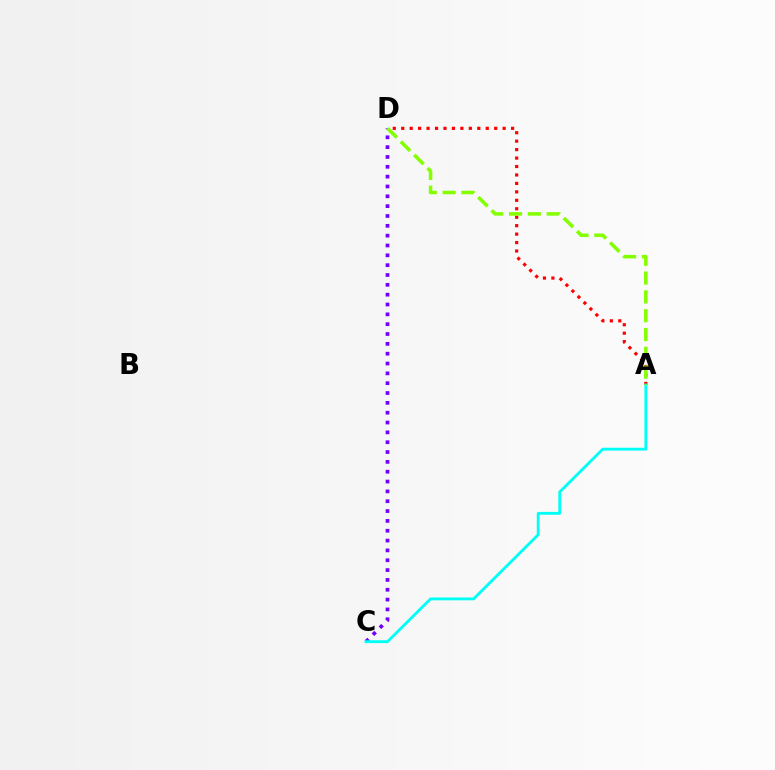{('A', 'D'): [{'color': '#ff0000', 'line_style': 'dotted', 'thickness': 2.3}, {'color': '#84ff00', 'line_style': 'dashed', 'thickness': 2.56}], ('C', 'D'): [{'color': '#7200ff', 'line_style': 'dotted', 'thickness': 2.67}], ('A', 'C'): [{'color': '#00fff6', 'line_style': 'solid', 'thickness': 2.04}]}